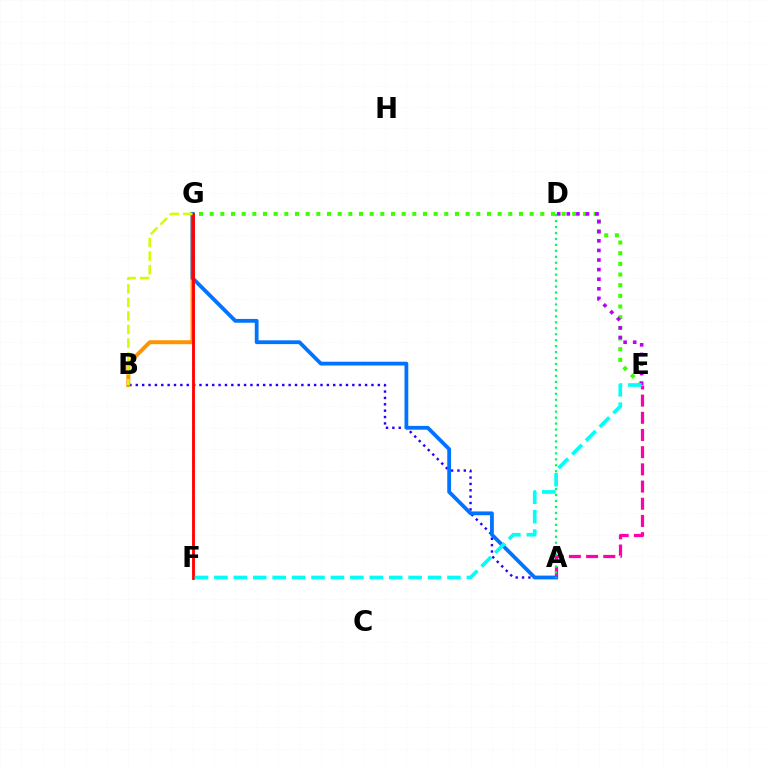{('A', 'B'): [{'color': '#2500ff', 'line_style': 'dotted', 'thickness': 1.73}], ('B', 'G'): [{'color': '#ff9400', 'line_style': 'solid', 'thickness': 2.85}, {'color': '#d1ff00', 'line_style': 'dashed', 'thickness': 1.84}], ('E', 'G'): [{'color': '#3dff00', 'line_style': 'dotted', 'thickness': 2.9}], ('A', 'E'): [{'color': '#ff00ac', 'line_style': 'dashed', 'thickness': 2.34}], ('D', 'E'): [{'color': '#b900ff', 'line_style': 'dotted', 'thickness': 2.61}], ('A', 'G'): [{'color': '#0074ff', 'line_style': 'solid', 'thickness': 2.74}], ('F', 'G'): [{'color': '#ff0000', 'line_style': 'solid', 'thickness': 2.05}], ('A', 'D'): [{'color': '#00ff5c', 'line_style': 'dotted', 'thickness': 1.62}], ('E', 'F'): [{'color': '#00fff6', 'line_style': 'dashed', 'thickness': 2.64}]}